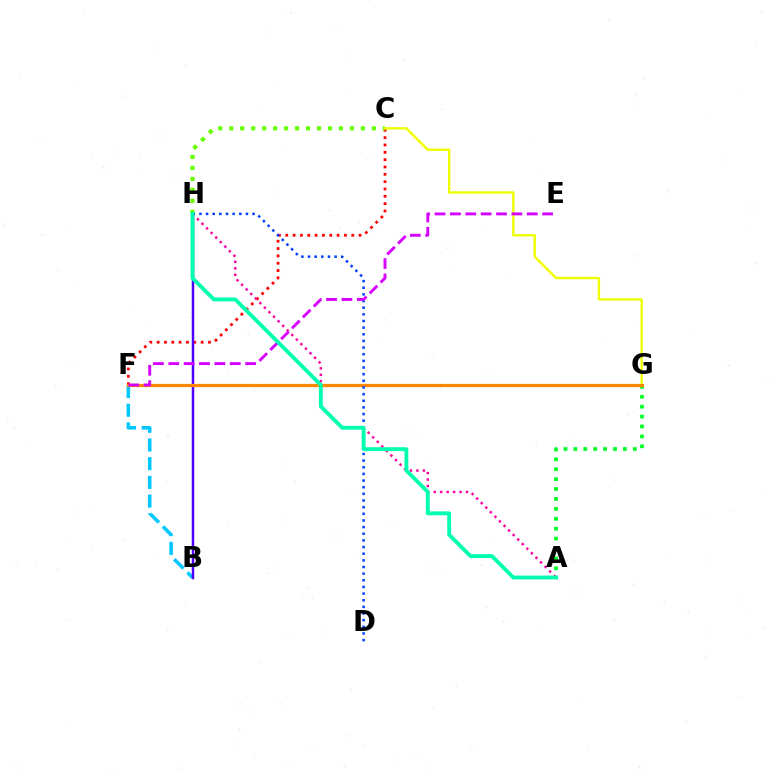{('B', 'F'): [{'color': '#00c7ff', 'line_style': 'dashed', 'thickness': 2.54}], ('A', 'G'): [{'color': '#00ff27', 'line_style': 'dotted', 'thickness': 2.69}], ('C', 'F'): [{'color': '#ff0000', 'line_style': 'dotted', 'thickness': 1.99}], ('A', 'H'): [{'color': '#ff00a0', 'line_style': 'dotted', 'thickness': 1.75}, {'color': '#00ffaf', 'line_style': 'solid', 'thickness': 2.78}], ('C', 'H'): [{'color': '#66ff00', 'line_style': 'dotted', 'thickness': 2.98}], ('B', 'H'): [{'color': '#4f00ff', 'line_style': 'solid', 'thickness': 1.79}], ('C', 'G'): [{'color': '#eeff00', 'line_style': 'solid', 'thickness': 1.71}], ('F', 'G'): [{'color': '#ff8800', 'line_style': 'solid', 'thickness': 2.33}], ('D', 'H'): [{'color': '#003fff', 'line_style': 'dotted', 'thickness': 1.81}], ('E', 'F'): [{'color': '#d600ff', 'line_style': 'dashed', 'thickness': 2.09}]}